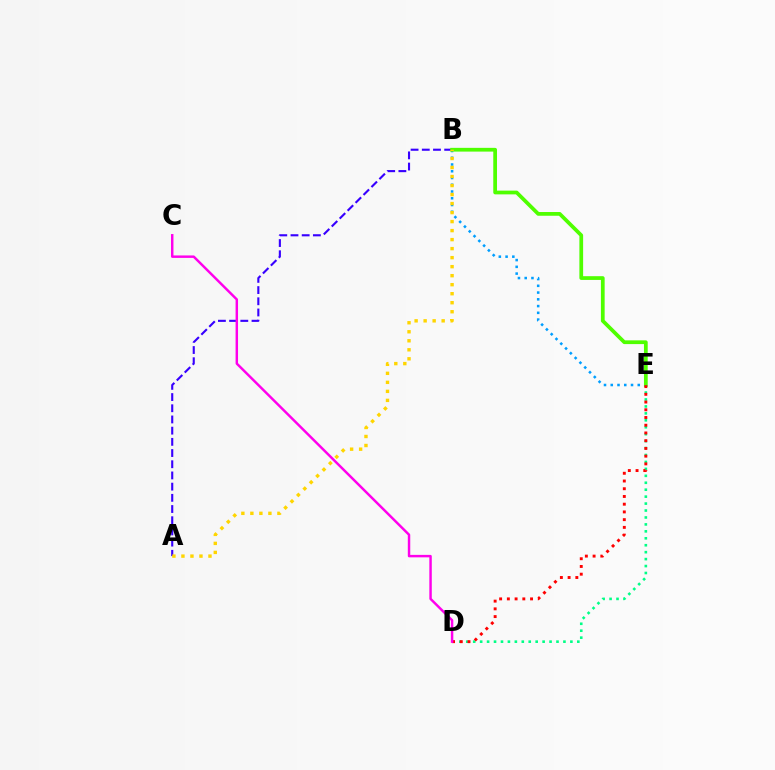{('B', 'E'): [{'color': '#009eff', 'line_style': 'dotted', 'thickness': 1.83}, {'color': '#4fff00', 'line_style': 'solid', 'thickness': 2.69}], ('A', 'B'): [{'color': '#3700ff', 'line_style': 'dashed', 'thickness': 1.52}, {'color': '#ffd500', 'line_style': 'dotted', 'thickness': 2.45}], ('D', 'E'): [{'color': '#00ff86', 'line_style': 'dotted', 'thickness': 1.89}, {'color': '#ff0000', 'line_style': 'dotted', 'thickness': 2.1}], ('C', 'D'): [{'color': '#ff00ed', 'line_style': 'solid', 'thickness': 1.77}]}